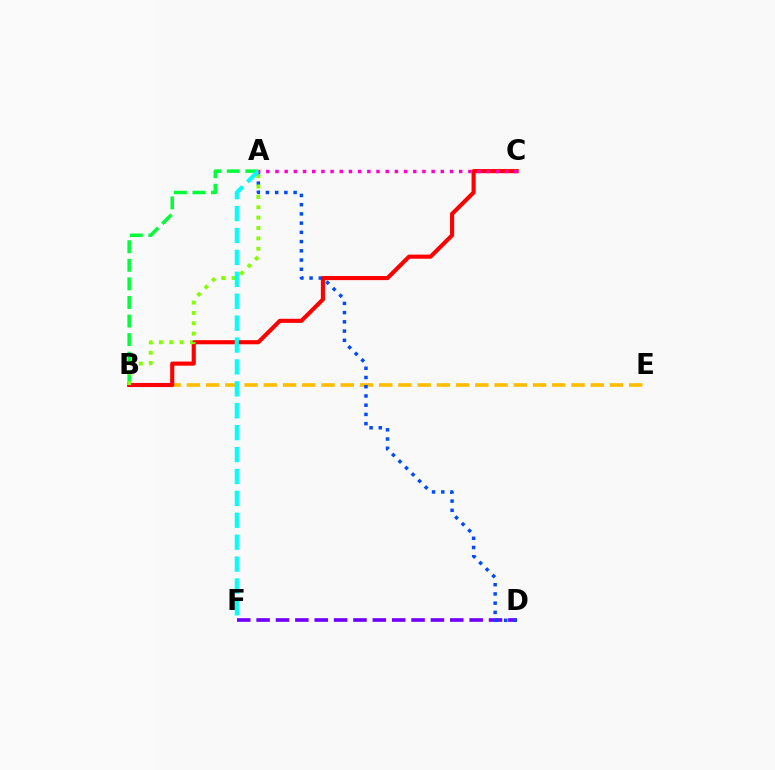{('A', 'B'): [{'color': '#00ff39', 'line_style': 'dashed', 'thickness': 2.52}, {'color': '#84ff00', 'line_style': 'dotted', 'thickness': 2.82}], ('B', 'E'): [{'color': '#ffbd00', 'line_style': 'dashed', 'thickness': 2.61}], ('B', 'C'): [{'color': '#ff0000', 'line_style': 'solid', 'thickness': 2.96}], ('D', 'F'): [{'color': '#7200ff', 'line_style': 'dashed', 'thickness': 2.63}], ('A', 'D'): [{'color': '#004bff', 'line_style': 'dotted', 'thickness': 2.51}], ('A', 'F'): [{'color': '#00fff6', 'line_style': 'dashed', 'thickness': 2.98}], ('A', 'C'): [{'color': '#ff00cf', 'line_style': 'dotted', 'thickness': 2.5}]}